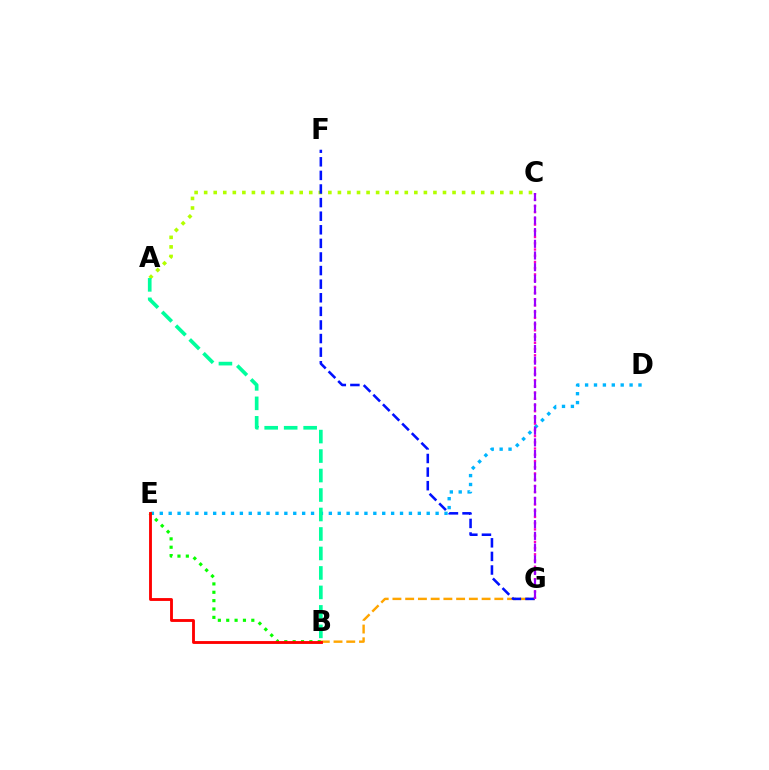{('D', 'E'): [{'color': '#00b5ff', 'line_style': 'dotted', 'thickness': 2.42}], ('A', 'C'): [{'color': '#b3ff00', 'line_style': 'dotted', 'thickness': 2.6}], ('B', 'E'): [{'color': '#08ff00', 'line_style': 'dotted', 'thickness': 2.27}, {'color': '#ff0000', 'line_style': 'solid', 'thickness': 2.05}], ('B', 'G'): [{'color': '#ffa500', 'line_style': 'dashed', 'thickness': 1.73}], ('F', 'G'): [{'color': '#0010ff', 'line_style': 'dashed', 'thickness': 1.85}], ('C', 'G'): [{'color': '#ff00bd', 'line_style': 'dotted', 'thickness': 1.69}, {'color': '#9b00ff', 'line_style': 'dashed', 'thickness': 1.59}], ('A', 'B'): [{'color': '#00ff9d', 'line_style': 'dashed', 'thickness': 2.65}]}